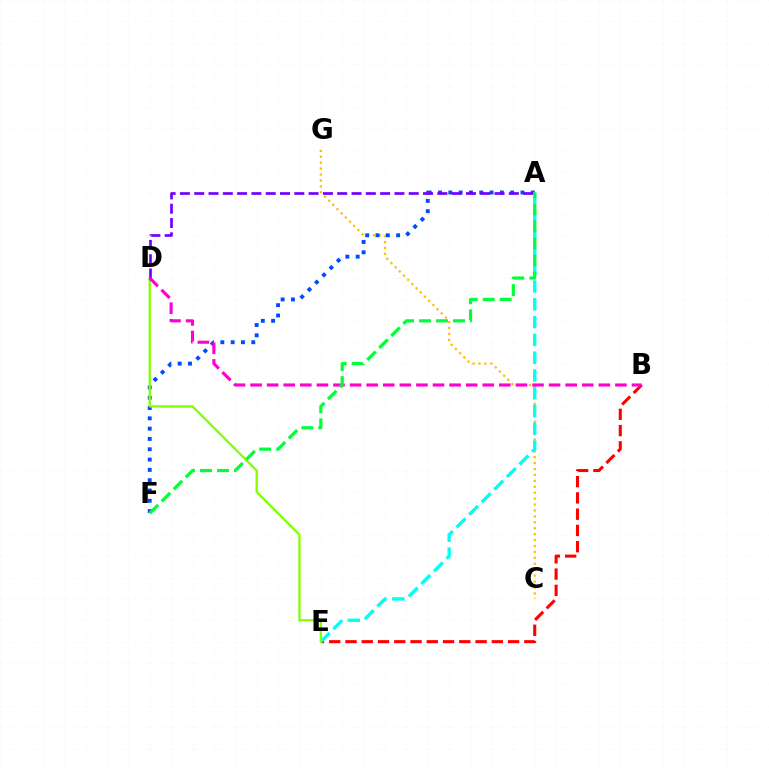{('C', 'G'): [{'color': '#ffbd00', 'line_style': 'dotted', 'thickness': 1.61}], ('A', 'F'): [{'color': '#004bff', 'line_style': 'dotted', 'thickness': 2.8}, {'color': '#00ff39', 'line_style': 'dashed', 'thickness': 2.31}], ('B', 'E'): [{'color': '#ff0000', 'line_style': 'dashed', 'thickness': 2.21}], ('A', 'E'): [{'color': '#00fff6', 'line_style': 'dashed', 'thickness': 2.42}], ('D', 'E'): [{'color': '#84ff00', 'line_style': 'solid', 'thickness': 1.65}], ('A', 'D'): [{'color': '#7200ff', 'line_style': 'dashed', 'thickness': 1.94}], ('B', 'D'): [{'color': '#ff00cf', 'line_style': 'dashed', 'thickness': 2.25}]}